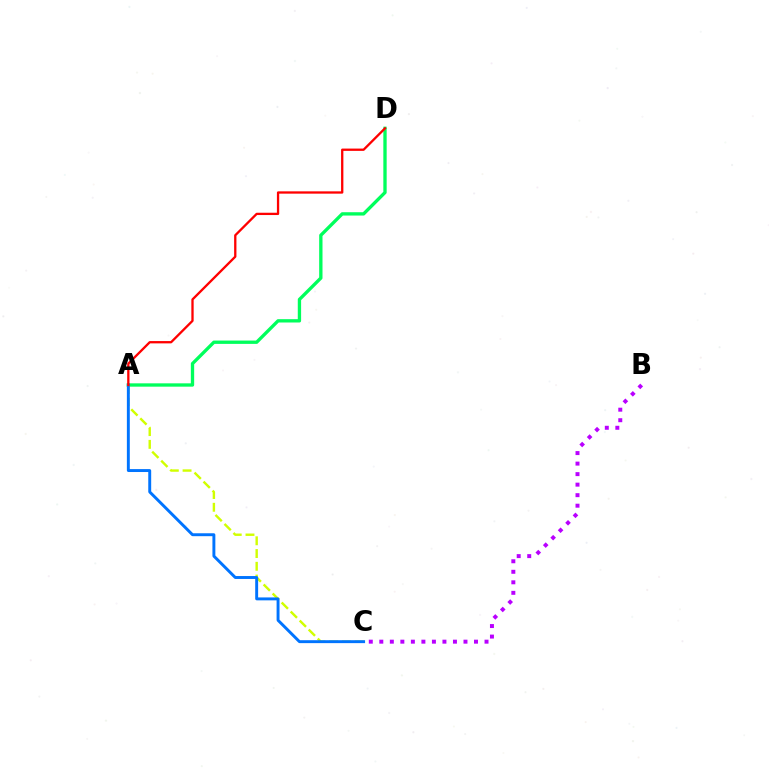{('A', 'D'): [{'color': '#00ff5c', 'line_style': 'solid', 'thickness': 2.4}, {'color': '#ff0000', 'line_style': 'solid', 'thickness': 1.66}], ('B', 'C'): [{'color': '#b900ff', 'line_style': 'dotted', 'thickness': 2.86}], ('A', 'C'): [{'color': '#d1ff00', 'line_style': 'dashed', 'thickness': 1.73}, {'color': '#0074ff', 'line_style': 'solid', 'thickness': 2.1}]}